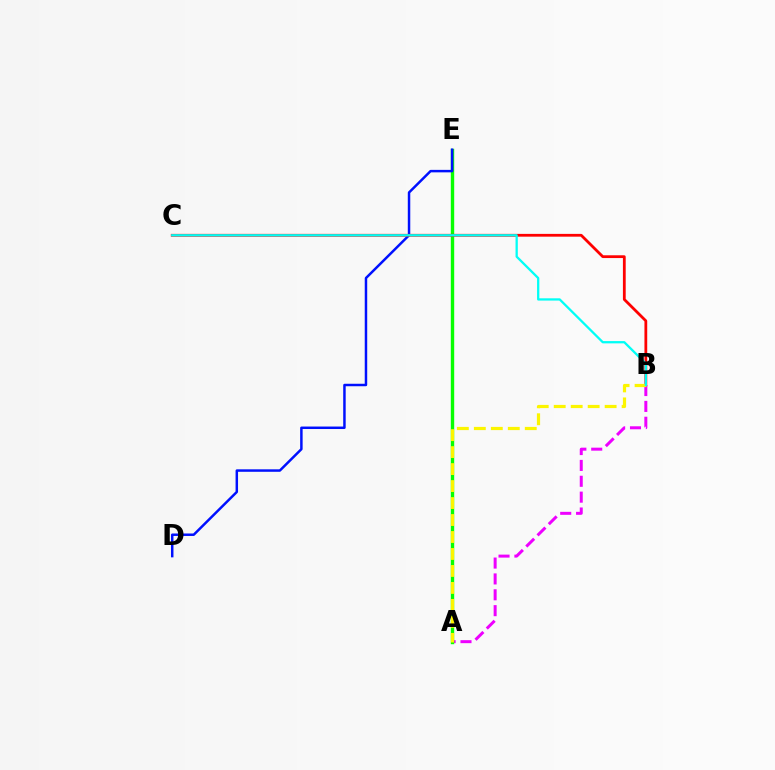{('A', 'B'): [{'color': '#ee00ff', 'line_style': 'dashed', 'thickness': 2.15}, {'color': '#fcf500', 'line_style': 'dashed', 'thickness': 2.31}], ('A', 'E'): [{'color': '#08ff00', 'line_style': 'solid', 'thickness': 2.44}], ('D', 'E'): [{'color': '#0010ff', 'line_style': 'solid', 'thickness': 1.78}], ('B', 'C'): [{'color': '#ff0000', 'line_style': 'solid', 'thickness': 2.0}, {'color': '#00fff6', 'line_style': 'solid', 'thickness': 1.64}]}